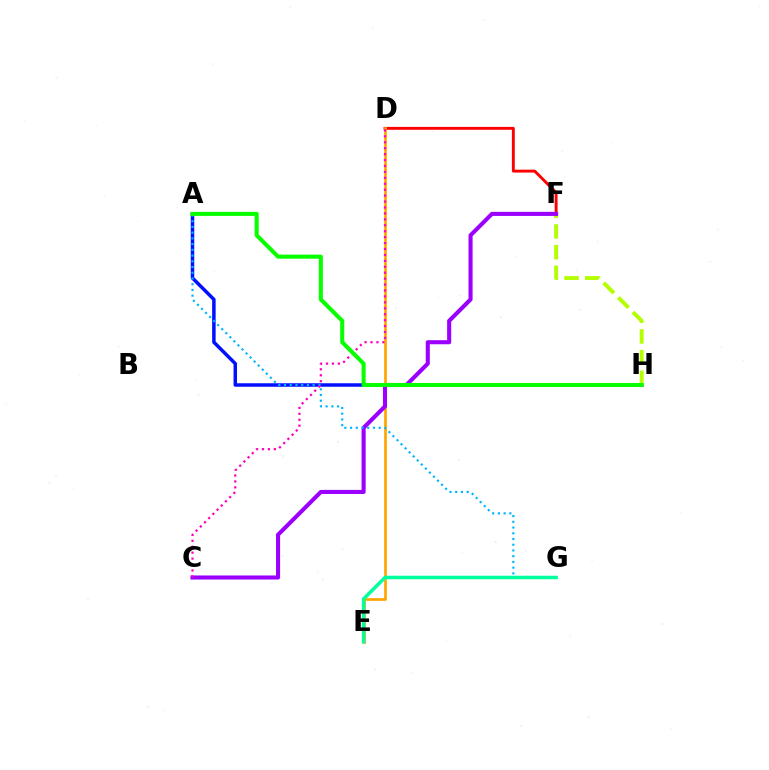{('A', 'H'): [{'color': '#0010ff', 'line_style': 'solid', 'thickness': 2.51}, {'color': '#08ff00', 'line_style': 'solid', 'thickness': 2.92}], ('D', 'F'): [{'color': '#ff0000', 'line_style': 'solid', 'thickness': 2.08}], ('F', 'H'): [{'color': '#b3ff00', 'line_style': 'dashed', 'thickness': 2.81}], ('D', 'E'): [{'color': '#ffa500', 'line_style': 'solid', 'thickness': 1.95}], ('C', 'F'): [{'color': '#9b00ff', 'line_style': 'solid', 'thickness': 2.94}], ('A', 'G'): [{'color': '#00b5ff', 'line_style': 'dotted', 'thickness': 1.56}], ('C', 'D'): [{'color': '#ff00bd', 'line_style': 'dotted', 'thickness': 1.61}], ('E', 'G'): [{'color': '#00ff9d', 'line_style': 'solid', 'thickness': 2.53}]}